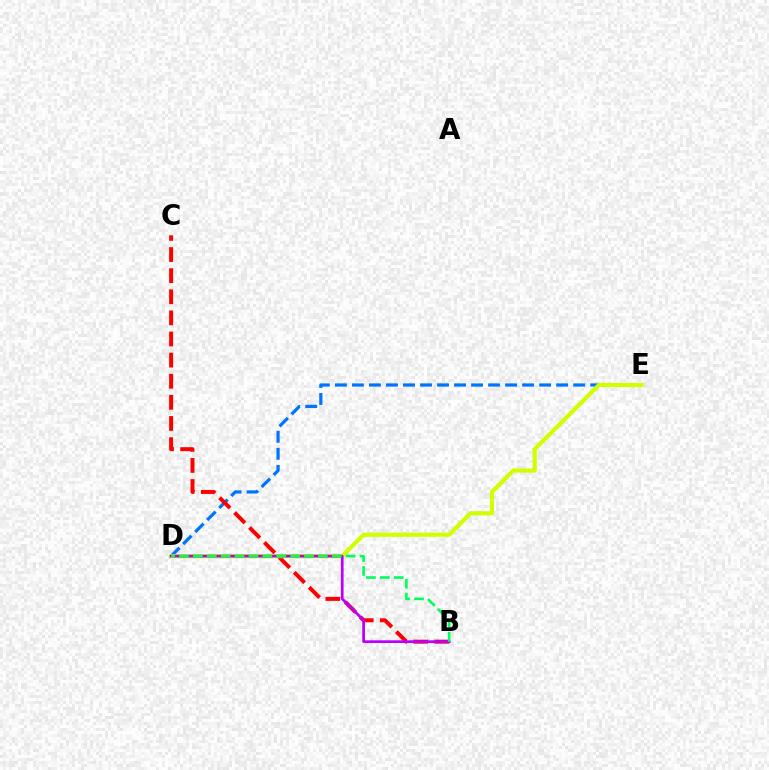{('D', 'E'): [{'color': '#0074ff', 'line_style': 'dashed', 'thickness': 2.31}, {'color': '#d1ff00', 'line_style': 'solid', 'thickness': 2.99}], ('B', 'C'): [{'color': '#ff0000', 'line_style': 'dashed', 'thickness': 2.87}], ('B', 'D'): [{'color': '#b900ff', 'line_style': 'solid', 'thickness': 1.96}, {'color': '#00ff5c', 'line_style': 'dashed', 'thickness': 1.89}]}